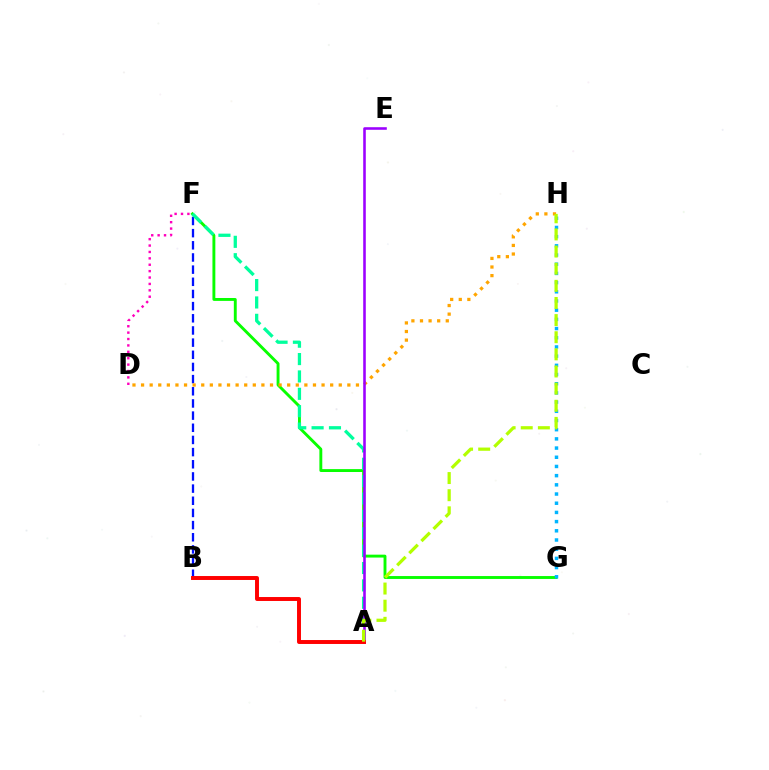{('B', 'F'): [{'color': '#0010ff', 'line_style': 'dashed', 'thickness': 1.65}], ('F', 'G'): [{'color': '#08ff00', 'line_style': 'solid', 'thickness': 2.09}], ('D', 'H'): [{'color': '#ffa500', 'line_style': 'dotted', 'thickness': 2.34}], ('A', 'F'): [{'color': '#00ff9d', 'line_style': 'dashed', 'thickness': 2.36}], ('G', 'H'): [{'color': '#00b5ff', 'line_style': 'dotted', 'thickness': 2.5}], ('D', 'F'): [{'color': '#ff00bd', 'line_style': 'dotted', 'thickness': 1.74}], ('A', 'E'): [{'color': '#9b00ff', 'line_style': 'solid', 'thickness': 1.85}], ('A', 'B'): [{'color': '#ff0000', 'line_style': 'solid', 'thickness': 2.84}], ('A', 'H'): [{'color': '#b3ff00', 'line_style': 'dashed', 'thickness': 2.33}]}